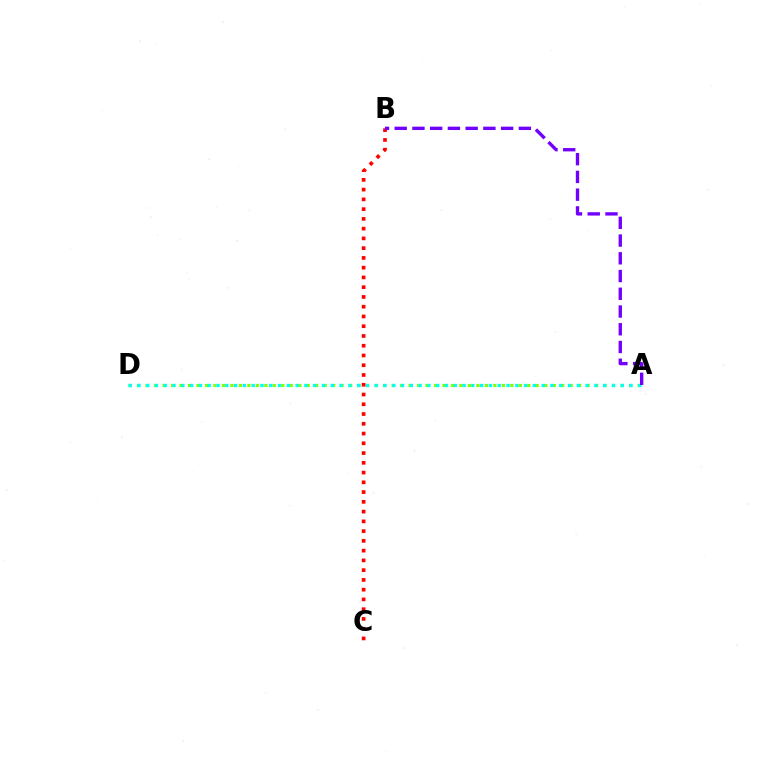{('A', 'D'): [{'color': '#84ff00', 'line_style': 'dotted', 'thickness': 2.3}, {'color': '#00fff6', 'line_style': 'dotted', 'thickness': 2.39}], ('B', 'C'): [{'color': '#ff0000', 'line_style': 'dotted', 'thickness': 2.65}], ('A', 'B'): [{'color': '#7200ff', 'line_style': 'dashed', 'thickness': 2.41}]}